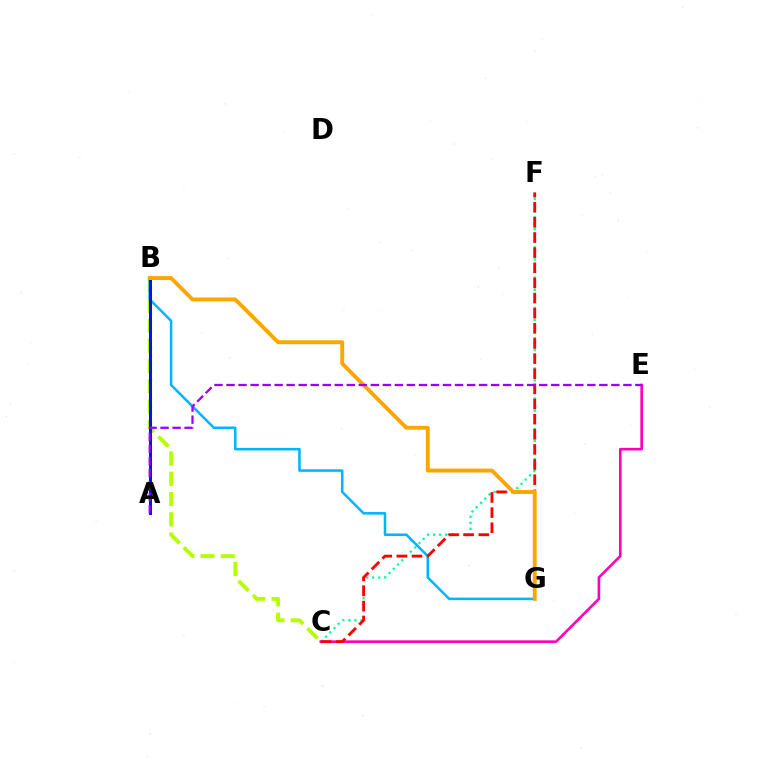{('C', 'F'): [{'color': '#00ff9d', 'line_style': 'dotted', 'thickness': 1.64}, {'color': '#ff0000', 'line_style': 'dashed', 'thickness': 2.06}], ('B', 'C'): [{'color': '#b3ff00', 'line_style': 'dashed', 'thickness': 2.75}], ('A', 'B'): [{'color': '#08ff00', 'line_style': 'dotted', 'thickness': 2.28}, {'color': '#0010ff', 'line_style': 'solid', 'thickness': 2.14}], ('B', 'G'): [{'color': '#00b5ff', 'line_style': 'solid', 'thickness': 1.83}, {'color': '#ffa500', 'line_style': 'solid', 'thickness': 2.79}], ('C', 'E'): [{'color': '#ff00bd', 'line_style': 'solid', 'thickness': 1.89}], ('A', 'E'): [{'color': '#9b00ff', 'line_style': 'dashed', 'thickness': 1.63}]}